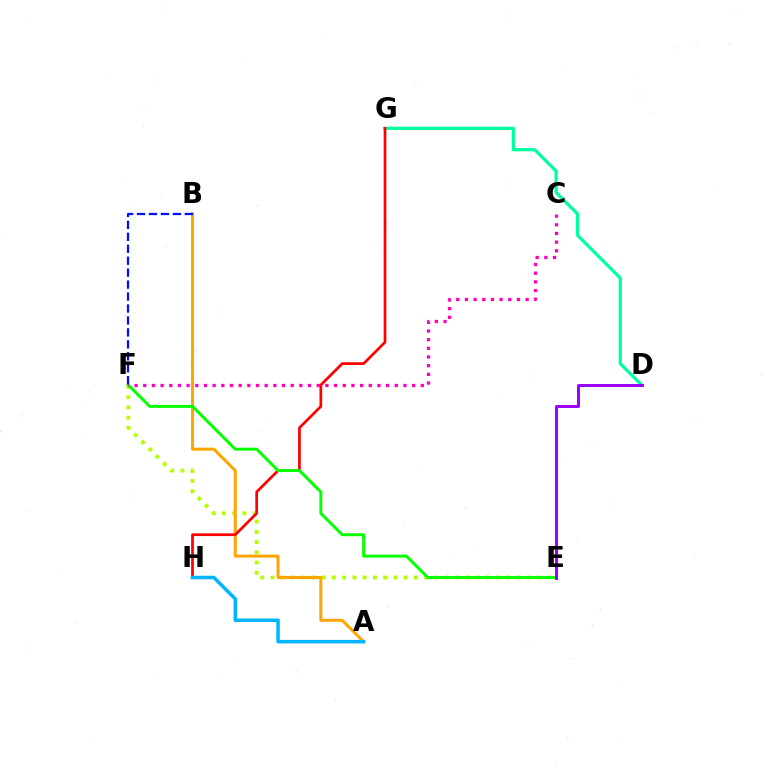{('E', 'F'): [{'color': '#b3ff00', 'line_style': 'dotted', 'thickness': 2.78}, {'color': '#08ff00', 'line_style': 'solid', 'thickness': 2.14}], ('D', 'G'): [{'color': '#00ff9d', 'line_style': 'solid', 'thickness': 2.3}], ('A', 'B'): [{'color': '#ffa500', 'line_style': 'solid', 'thickness': 2.17}], ('G', 'H'): [{'color': '#ff0000', 'line_style': 'solid', 'thickness': 1.95}], ('A', 'H'): [{'color': '#00b5ff', 'line_style': 'solid', 'thickness': 2.52}], ('C', 'F'): [{'color': '#ff00bd', 'line_style': 'dotted', 'thickness': 2.36}], ('D', 'E'): [{'color': '#9b00ff', 'line_style': 'solid', 'thickness': 2.13}], ('B', 'F'): [{'color': '#0010ff', 'line_style': 'dashed', 'thickness': 1.62}]}